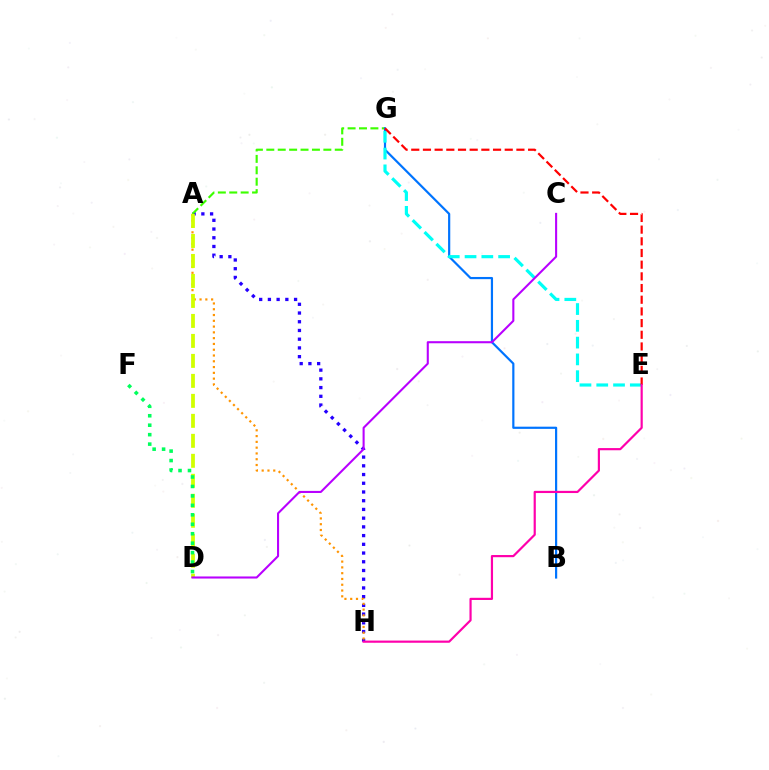{('A', 'H'): [{'color': '#2500ff', 'line_style': 'dotted', 'thickness': 2.37}, {'color': '#ff9400', 'line_style': 'dotted', 'thickness': 1.57}], ('A', 'G'): [{'color': '#3dff00', 'line_style': 'dashed', 'thickness': 1.55}], ('B', 'G'): [{'color': '#0074ff', 'line_style': 'solid', 'thickness': 1.58}], ('E', 'G'): [{'color': '#00fff6', 'line_style': 'dashed', 'thickness': 2.28}, {'color': '#ff0000', 'line_style': 'dashed', 'thickness': 1.59}], ('A', 'D'): [{'color': '#d1ff00', 'line_style': 'dashed', 'thickness': 2.72}], ('C', 'D'): [{'color': '#b900ff', 'line_style': 'solid', 'thickness': 1.5}], ('E', 'H'): [{'color': '#ff00ac', 'line_style': 'solid', 'thickness': 1.57}], ('D', 'F'): [{'color': '#00ff5c', 'line_style': 'dotted', 'thickness': 2.57}]}